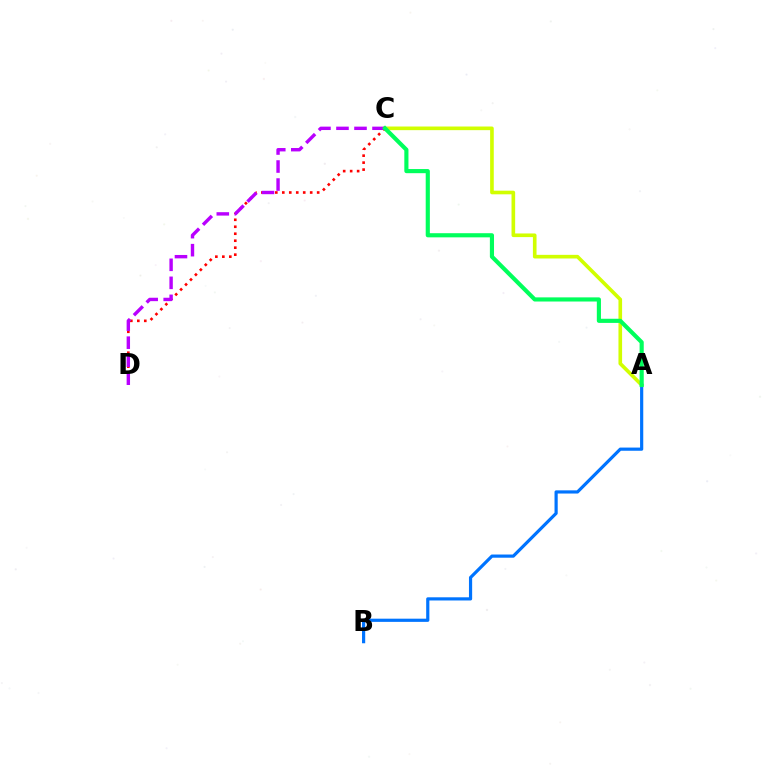{('C', 'D'): [{'color': '#ff0000', 'line_style': 'dotted', 'thickness': 1.9}, {'color': '#b900ff', 'line_style': 'dashed', 'thickness': 2.45}], ('A', 'C'): [{'color': '#d1ff00', 'line_style': 'solid', 'thickness': 2.62}, {'color': '#00ff5c', 'line_style': 'solid', 'thickness': 2.98}], ('A', 'B'): [{'color': '#0074ff', 'line_style': 'solid', 'thickness': 2.29}]}